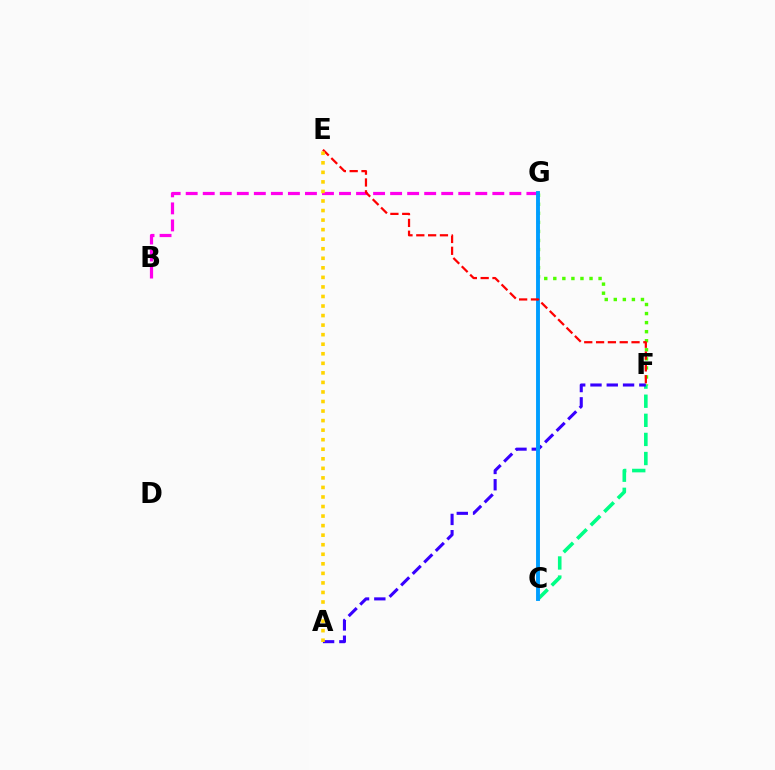{('F', 'G'): [{'color': '#4fff00', 'line_style': 'dotted', 'thickness': 2.46}], ('B', 'G'): [{'color': '#ff00ed', 'line_style': 'dashed', 'thickness': 2.31}], ('C', 'F'): [{'color': '#00ff86', 'line_style': 'dashed', 'thickness': 2.6}], ('A', 'F'): [{'color': '#3700ff', 'line_style': 'dashed', 'thickness': 2.21}], ('C', 'G'): [{'color': '#009eff', 'line_style': 'solid', 'thickness': 2.8}], ('E', 'F'): [{'color': '#ff0000', 'line_style': 'dashed', 'thickness': 1.61}], ('A', 'E'): [{'color': '#ffd500', 'line_style': 'dotted', 'thickness': 2.59}]}